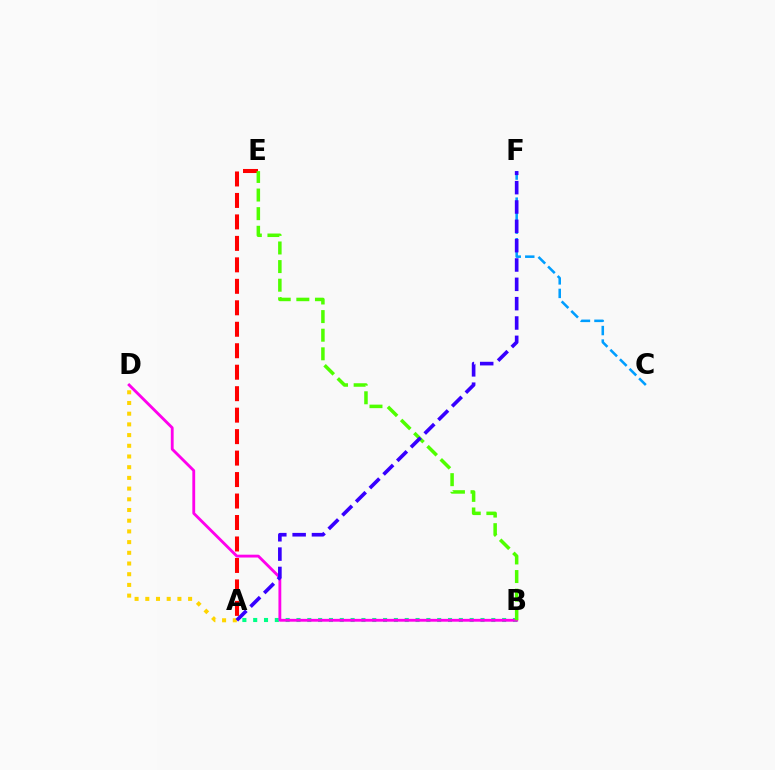{('C', 'F'): [{'color': '#009eff', 'line_style': 'dashed', 'thickness': 1.84}], ('A', 'E'): [{'color': '#ff0000', 'line_style': 'dashed', 'thickness': 2.92}], ('A', 'B'): [{'color': '#00ff86', 'line_style': 'dotted', 'thickness': 2.94}], ('B', 'D'): [{'color': '#ff00ed', 'line_style': 'solid', 'thickness': 2.04}], ('B', 'E'): [{'color': '#4fff00', 'line_style': 'dashed', 'thickness': 2.53}], ('A', 'D'): [{'color': '#ffd500', 'line_style': 'dotted', 'thickness': 2.91}], ('A', 'F'): [{'color': '#3700ff', 'line_style': 'dashed', 'thickness': 2.63}]}